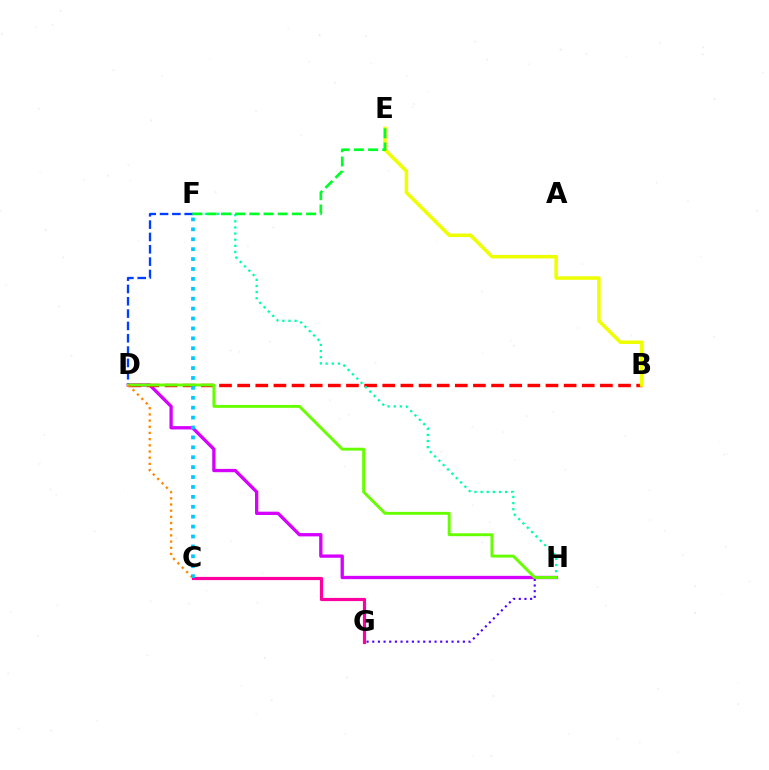{('G', 'H'): [{'color': '#4f00ff', 'line_style': 'dotted', 'thickness': 1.54}], ('D', 'H'): [{'color': '#d600ff', 'line_style': 'solid', 'thickness': 2.39}, {'color': '#66ff00', 'line_style': 'solid', 'thickness': 2.1}], ('B', 'D'): [{'color': '#ff0000', 'line_style': 'dashed', 'thickness': 2.46}], ('C', 'G'): [{'color': '#ff00a0', 'line_style': 'solid', 'thickness': 2.29}], ('D', 'F'): [{'color': '#003fff', 'line_style': 'dashed', 'thickness': 1.68}], ('F', 'H'): [{'color': '#00ffaf', 'line_style': 'dotted', 'thickness': 1.67}], ('B', 'E'): [{'color': '#eeff00', 'line_style': 'solid', 'thickness': 2.53}], ('E', 'F'): [{'color': '#00ff27', 'line_style': 'dashed', 'thickness': 1.93}], ('C', 'D'): [{'color': '#ff8800', 'line_style': 'dotted', 'thickness': 1.68}], ('C', 'F'): [{'color': '#00c7ff', 'line_style': 'dotted', 'thickness': 2.69}]}